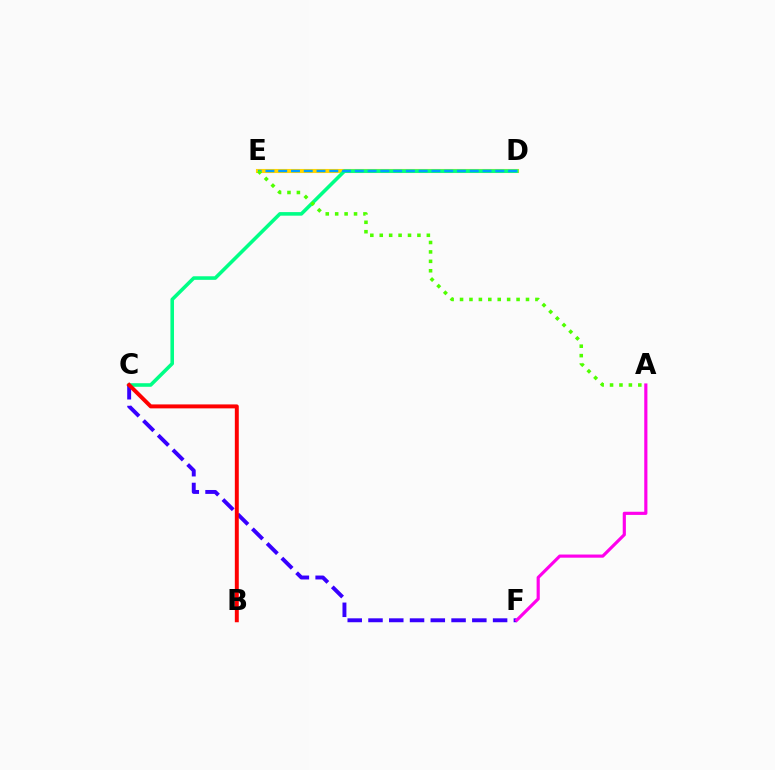{('D', 'E'): [{'color': '#ffd500', 'line_style': 'solid', 'thickness': 2.95}, {'color': '#009eff', 'line_style': 'dashed', 'thickness': 1.73}], ('C', 'D'): [{'color': '#00ff86', 'line_style': 'solid', 'thickness': 2.57}], ('C', 'F'): [{'color': '#3700ff', 'line_style': 'dashed', 'thickness': 2.82}], ('B', 'C'): [{'color': '#ff0000', 'line_style': 'solid', 'thickness': 2.84}], ('A', 'F'): [{'color': '#ff00ed', 'line_style': 'solid', 'thickness': 2.27}], ('A', 'E'): [{'color': '#4fff00', 'line_style': 'dotted', 'thickness': 2.56}]}